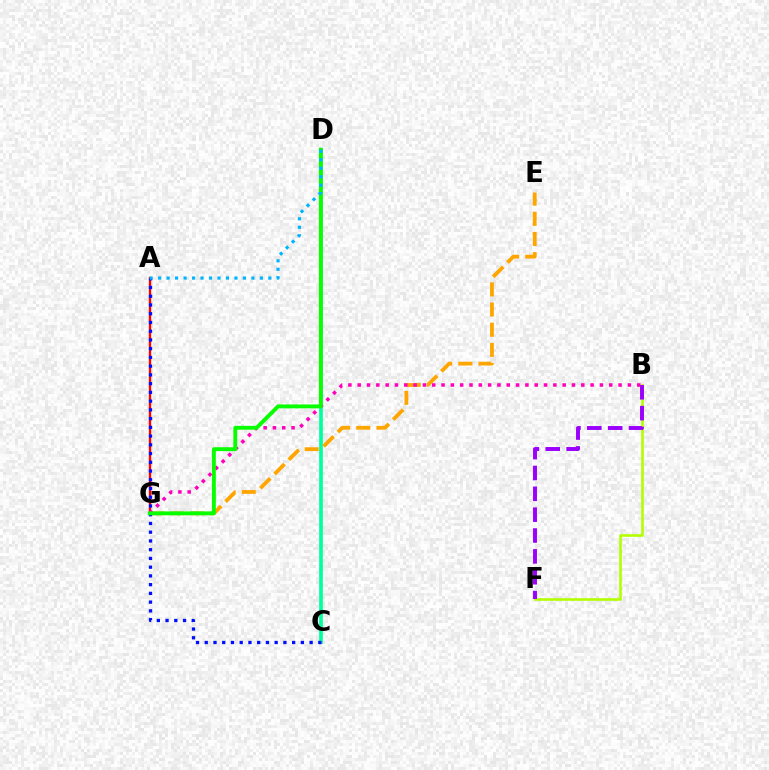{('B', 'F'): [{'color': '#b3ff00', 'line_style': 'solid', 'thickness': 1.9}, {'color': '#9b00ff', 'line_style': 'dashed', 'thickness': 2.83}], ('C', 'D'): [{'color': '#00ff9d', 'line_style': 'solid', 'thickness': 2.64}], ('A', 'G'): [{'color': '#ff0000', 'line_style': 'solid', 'thickness': 1.68}], ('E', 'G'): [{'color': '#ffa500', 'line_style': 'dashed', 'thickness': 2.74}], ('A', 'C'): [{'color': '#0010ff', 'line_style': 'dotted', 'thickness': 2.37}], ('B', 'G'): [{'color': '#ff00bd', 'line_style': 'dotted', 'thickness': 2.53}], ('D', 'G'): [{'color': '#08ff00', 'line_style': 'solid', 'thickness': 2.8}], ('A', 'D'): [{'color': '#00b5ff', 'line_style': 'dotted', 'thickness': 2.3}]}